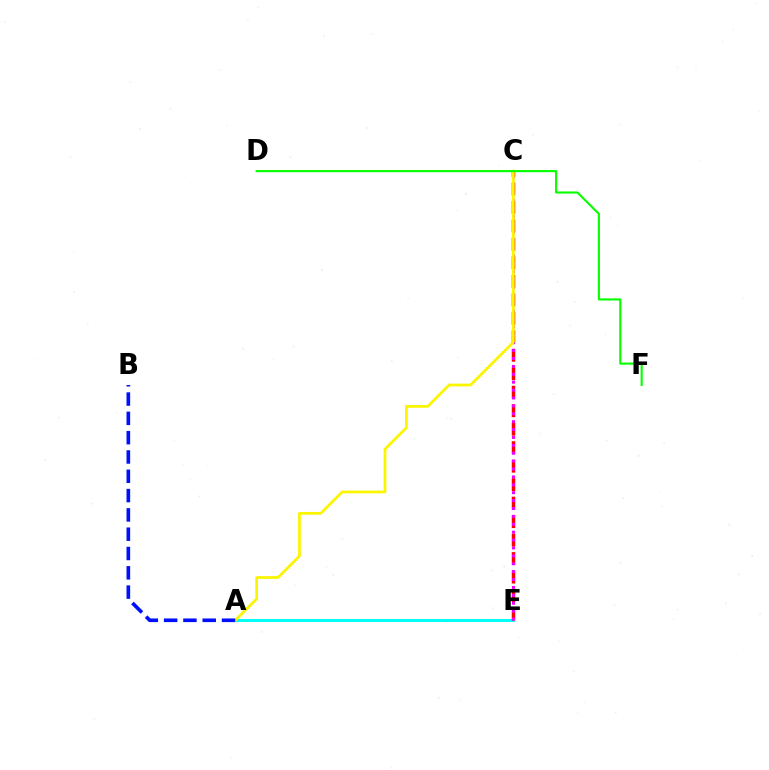{('A', 'E'): [{'color': '#00fff6', 'line_style': 'solid', 'thickness': 2.12}], ('C', 'E'): [{'color': '#ff0000', 'line_style': 'dashed', 'thickness': 2.51}, {'color': '#ee00ff', 'line_style': 'dotted', 'thickness': 2.14}], ('A', 'C'): [{'color': '#fcf500', 'line_style': 'solid', 'thickness': 1.98}], ('D', 'F'): [{'color': '#08ff00', 'line_style': 'solid', 'thickness': 1.54}], ('A', 'B'): [{'color': '#0010ff', 'line_style': 'dashed', 'thickness': 2.62}]}